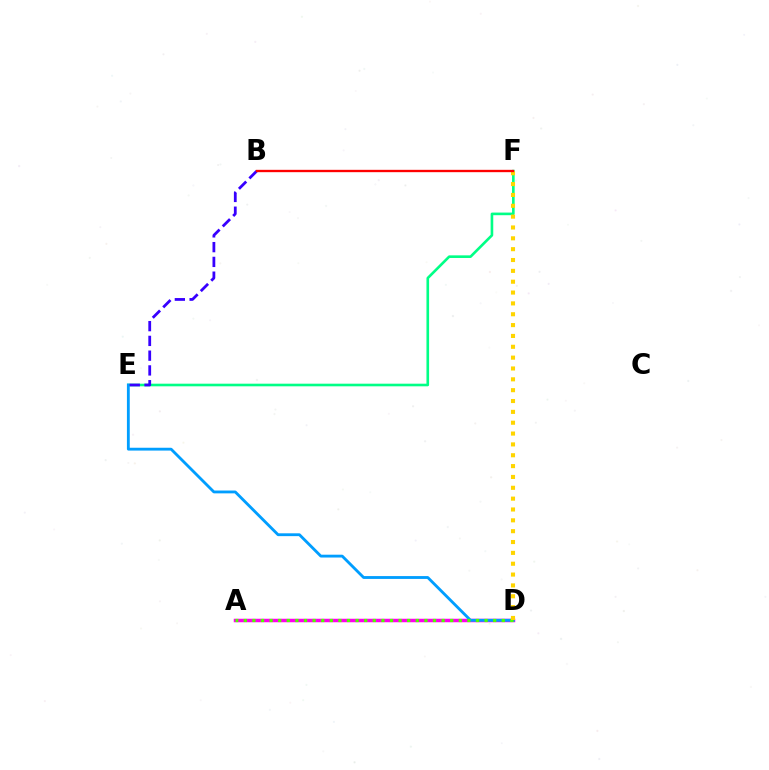{('A', 'D'): [{'color': '#ff00ed', 'line_style': 'solid', 'thickness': 2.51}, {'color': '#4fff00', 'line_style': 'dotted', 'thickness': 2.34}], ('E', 'F'): [{'color': '#00ff86', 'line_style': 'solid', 'thickness': 1.89}], ('D', 'E'): [{'color': '#009eff', 'line_style': 'solid', 'thickness': 2.04}], ('B', 'E'): [{'color': '#3700ff', 'line_style': 'dashed', 'thickness': 2.01}], ('D', 'F'): [{'color': '#ffd500', 'line_style': 'dotted', 'thickness': 2.95}], ('B', 'F'): [{'color': '#ff0000', 'line_style': 'solid', 'thickness': 1.69}]}